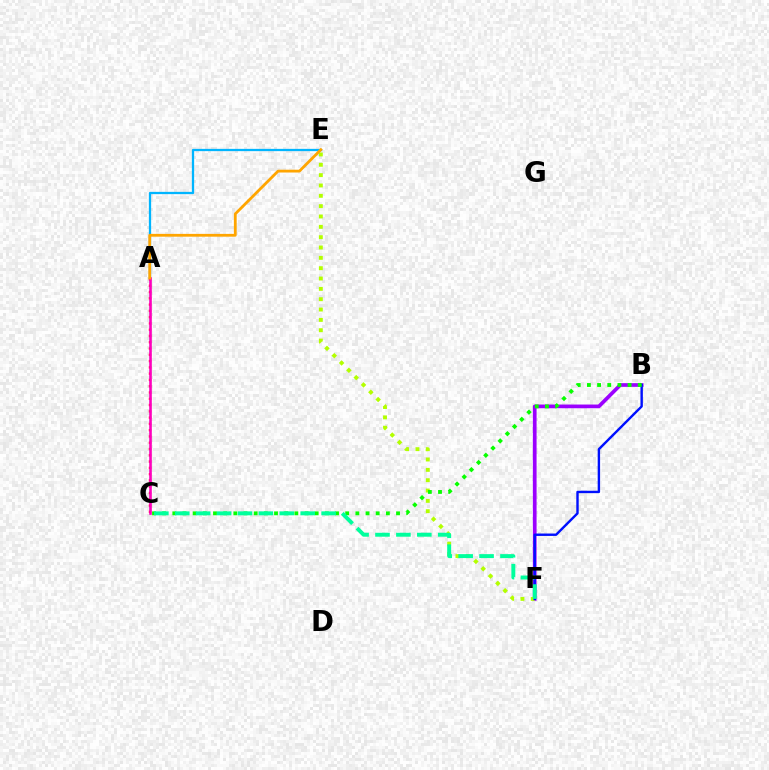{('B', 'F'): [{'color': '#9b00ff', 'line_style': 'solid', 'thickness': 2.67}, {'color': '#0010ff', 'line_style': 'solid', 'thickness': 1.73}], ('A', 'E'): [{'color': '#00b5ff', 'line_style': 'solid', 'thickness': 1.64}, {'color': '#ffa500', 'line_style': 'solid', 'thickness': 2.02}], ('E', 'F'): [{'color': '#b3ff00', 'line_style': 'dotted', 'thickness': 2.81}], ('A', 'C'): [{'color': '#ff0000', 'line_style': 'dotted', 'thickness': 1.71}, {'color': '#ff00bd', 'line_style': 'solid', 'thickness': 1.88}], ('B', 'C'): [{'color': '#08ff00', 'line_style': 'dotted', 'thickness': 2.76}], ('C', 'F'): [{'color': '#00ff9d', 'line_style': 'dashed', 'thickness': 2.84}]}